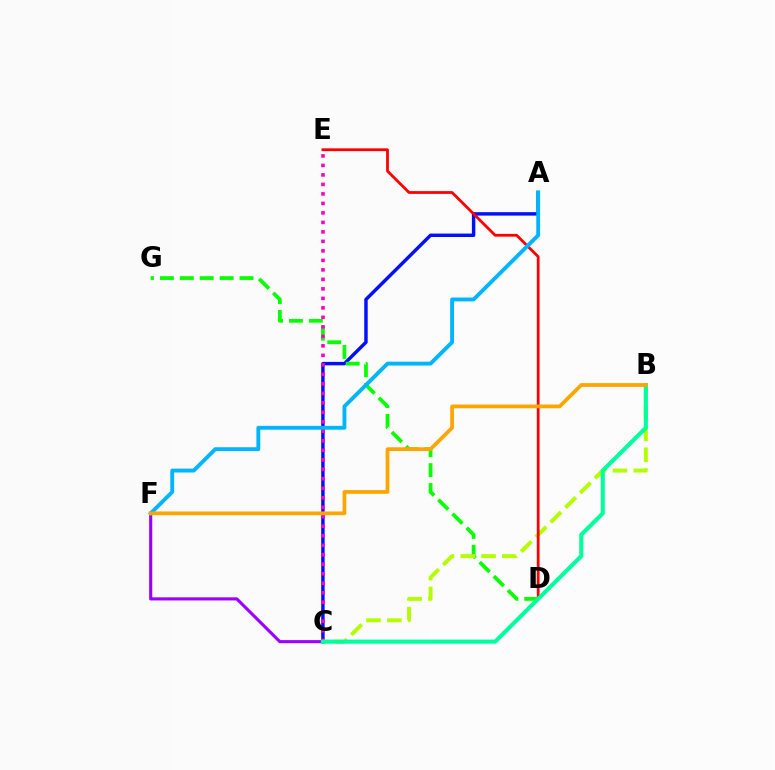{('A', 'C'): [{'color': '#0010ff', 'line_style': 'solid', 'thickness': 2.48}], ('D', 'G'): [{'color': '#08ff00', 'line_style': 'dashed', 'thickness': 2.7}], ('C', 'E'): [{'color': '#ff00bd', 'line_style': 'dotted', 'thickness': 2.58}], ('C', 'F'): [{'color': '#9b00ff', 'line_style': 'solid', 'thickness': 2.24}], ('B', 'C'): [{'color': '#b3ff00', 'line_style': 'dashed', 'thickness': 2.83}, {'color': '#00ff9d', 'line_style': 'solid', 'thickness': 2.95}], ('D', 'E'): [{'color': '#ff0000', 'line_style': 'solid', 'thickness': 2.0}], ('A', 'F'): [{'color': '#00b5ff', 'line_style': 'solid', 'thickness': 2.79}], ('B', 'F'): [{'color': '#ffa500', 'line_style': 'solid', 'thickness': 2.7}]}